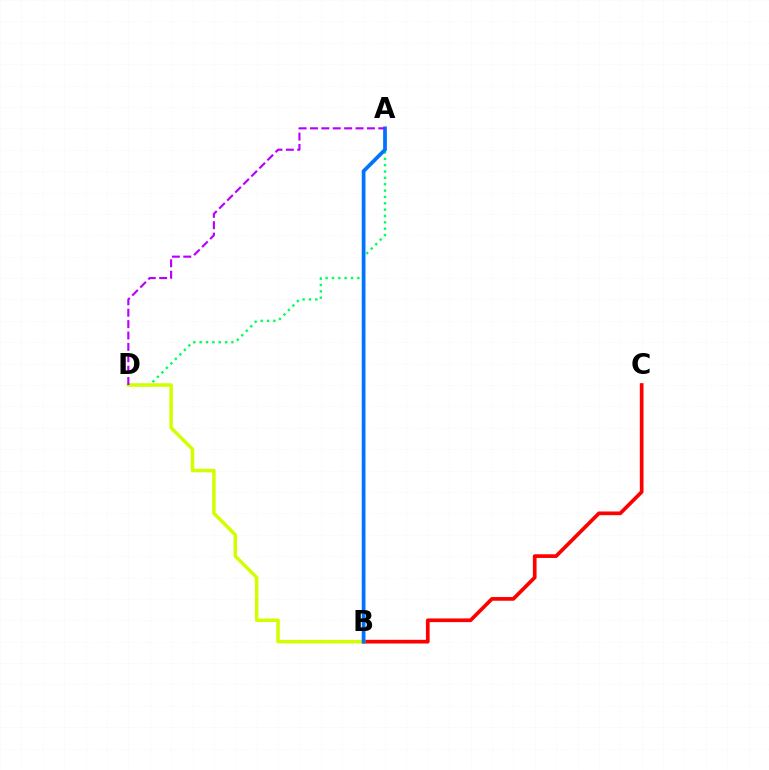{('B', 'C'): [{'color': '#ff0000', 'line_style': 'solid', 'thickness': 2.66}], ('A', 'D'): [{'color': '#00ff5c', 'line_style': 'dotted', 'thickness': 1.72}, {'color': '#b900ff', 'line_style': 'dashed', 'thickness': 1.55}], ('B', 'D'): [{'color': '#d1ff00', 'line_style': 'solid', 'thickness': 2.53}], ('A', 'B'): [{'color': '#0074ff', 'line_style': 'solid', 'thickness': 2.69}]}